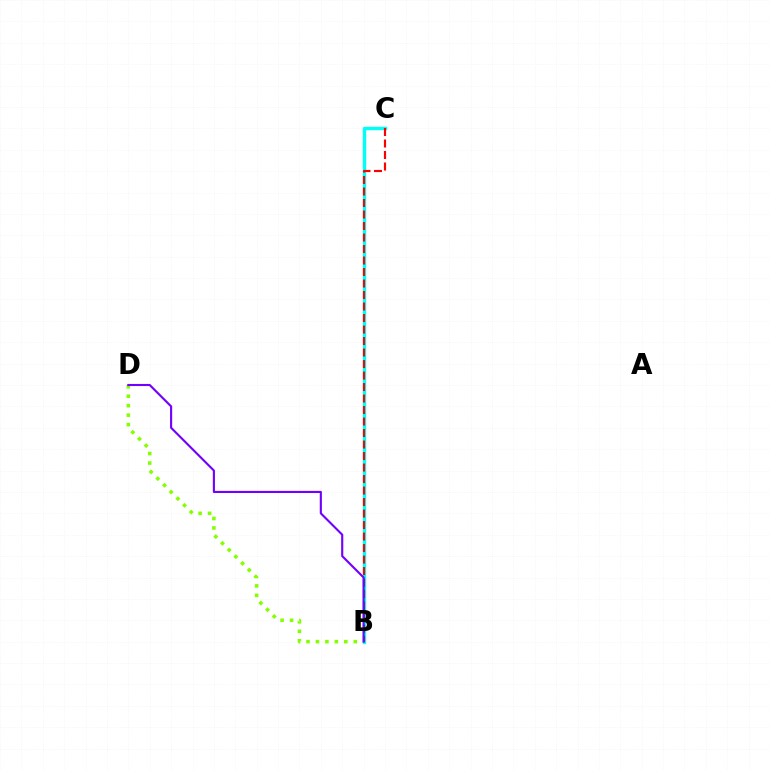{('B', 'C'): [{'color': '#00fff6', 'line_style': 'solid', 'thickness': 2.46}, {'color': '#ff0000', 'line_style': 'dashed', 'thickness': 1.56}], ('B', 'D'): [{'color': '#84ff00', 'line_style': 'dotted', 'thickness': 2.57}, {'color': '#7200ff', 'line_style': 'solid', 'thickness': 1.53}]}